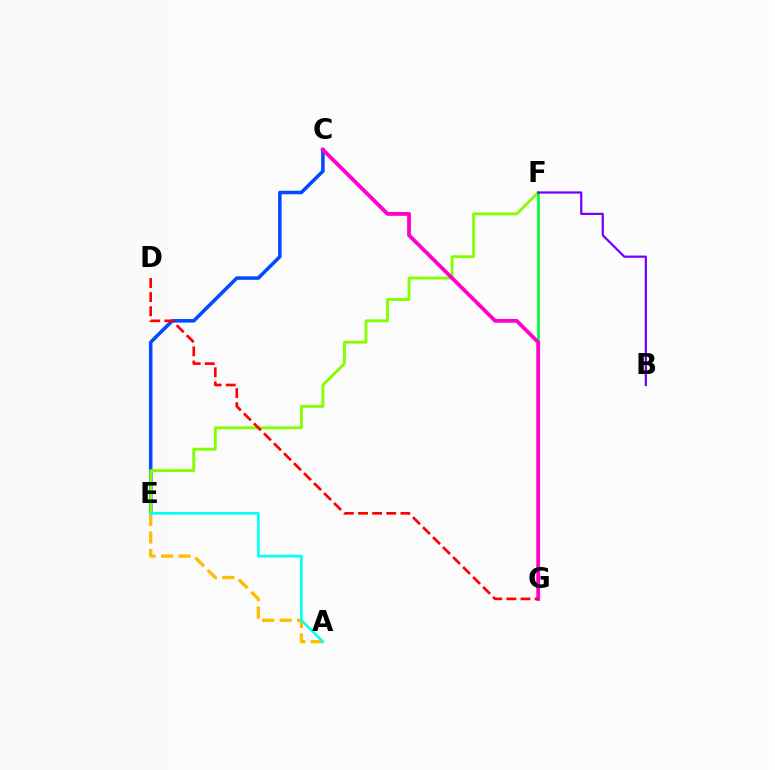{('C', 'E'): [{'color': '#004bff', 'line_style': 'solid', 'thickness': 2.55}], ('A', 'E'): [{'color': '#ffbd00', 'line_style': 'dashed', 'thickness': 2.38}, {'color': '#00fff6', 'line_style': 'solid', 'thickness': 1.91}], ('E', 'F'): [{'color': '#84ff00', 'line_style': 'solid', 'thickness': 2.06}], ('F', 'G'): [{'color': '#00ff39', 'line_style': 'solid', 'thickness': 1.97}], ('B', 'F'): [{'color': '#7200ff', 'line_style': 'solid', 'thickness': 1.6}], ('C', 'G'): [{'color': '#ff00cf', 'line_style': 'solid', 'thickness': 2.75}], ('D', 'G'): [{'color': '#ff0000', 'line_style': 'dashed', 'thickness': 1.92}]}